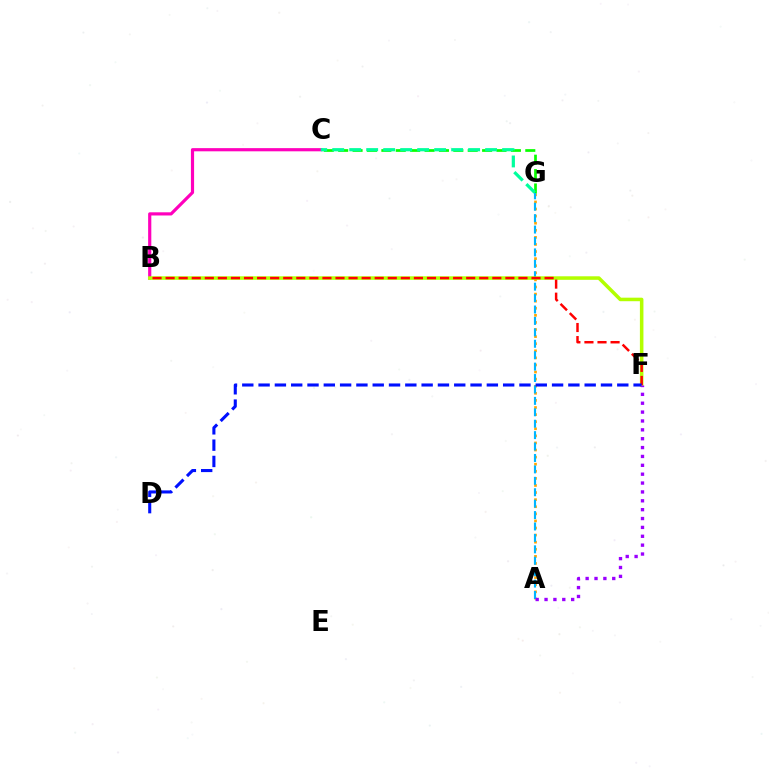{('A', 'G'): [{'color': '#ffa500', 'line_style': 'dotted', 'thickness': 1.93}, {'color': '#00b5ff', 'line_style': 'dashed', 'thickness': 1.55}], ('B', 'C'): [{'color': '#ff00bd', 'line_style': 'solid', 'thickness': 2.29}], ('C', 'G'): [{'color': '#08ff00', 'line_style': 'dashed', 'thickness': 1.96}, {'color': '#00ff9d', 'line_style': 'dashed', 'thickness': 2.31}], ('B', 'F'): [{'color': '#b3ff00', 'line_style': 'solid', 'thickness': 2.55}, {'color': '#ff0000', 'line_style': 'dashed', 'thickness': 1.78}], ('D', 'F'): [{'color': '#0010ff', 'line_style': 'dashed', 'thickness': 2.21}], ('A', 'F'): [{'color': '#9b00ff', 'line_style': 'dotted', 'thickness': 2.41}]}